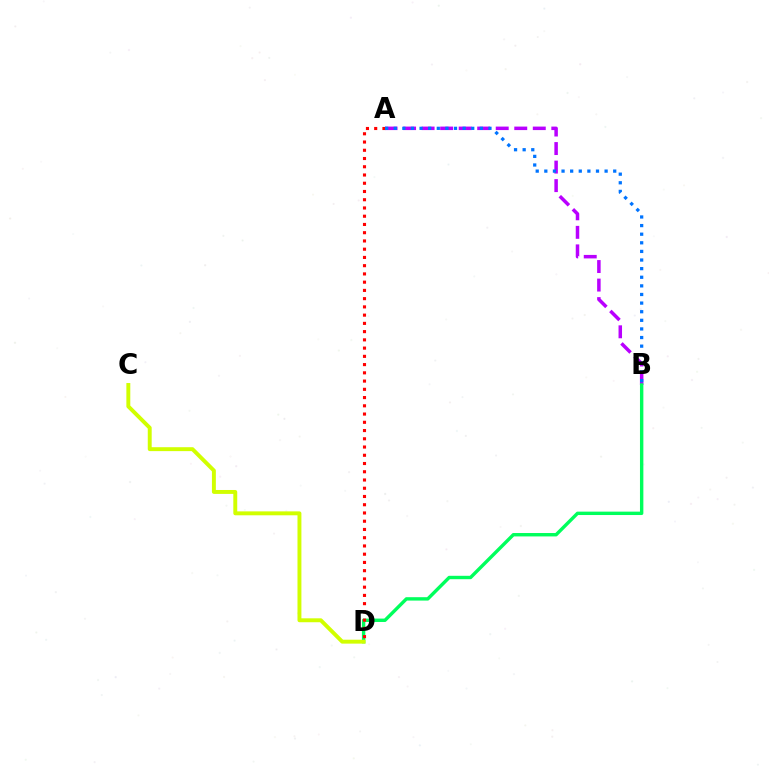{('A', 'B'): [{'color': '#b900ff', 'line_style': 'dashed', 'thickness': 2.52}, {'color': '#0074ff', 'line_style': 'dotted', 'thickness': 2.34}], ('B', 'D'): [{'color': '#00ff5c', 'line_style': 'solid', 'thickness': 2.45}], ('A', 'D'): [{'color': '#ff0000', 'line_style': 'dotted', 'thickness': 2.24}], ('C', 'D'): [{'color': '#d1ff00', 'line_style': 'solid', 'thickness': 2.82}]}